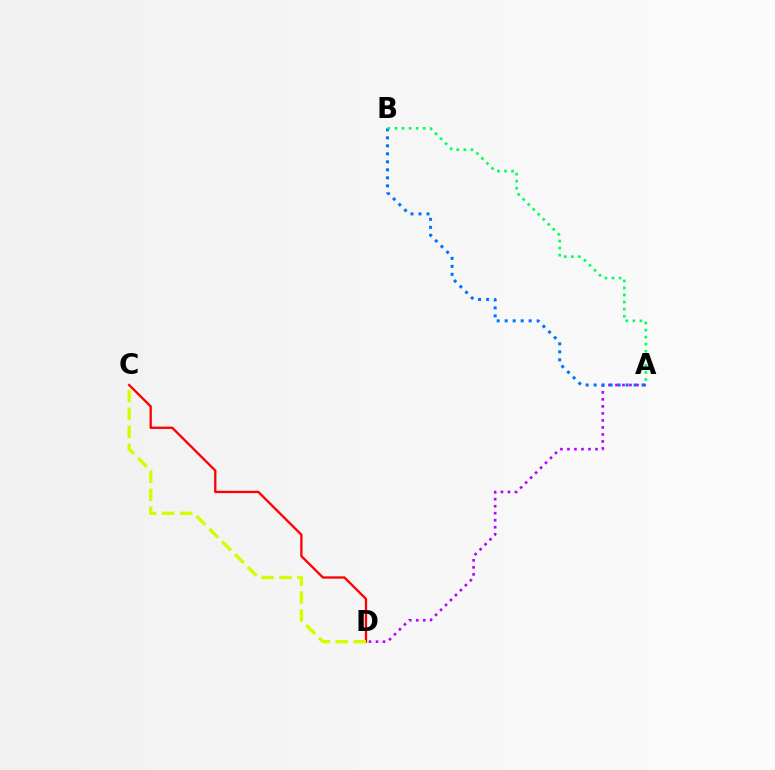{('C', 'D'): [{'color': '#ff0000', 'line_style': 'solid', 'thickness': 1.67}, {'color': '#d1ff00', 'line_style': 'dashed', 'thickness': 2.44}], ('A', 'D'): [{'color': '#b900ff', 'line_style': 'dotted', 'thickness': 1.91}], ('A', 'B'): [{'color': '#0074ff', 'line_style': 'dotted', 'thickness': 2.17}, {'color': '#00ff5c', 'line_style': 'dotted', 'thickness': 1.92}]}